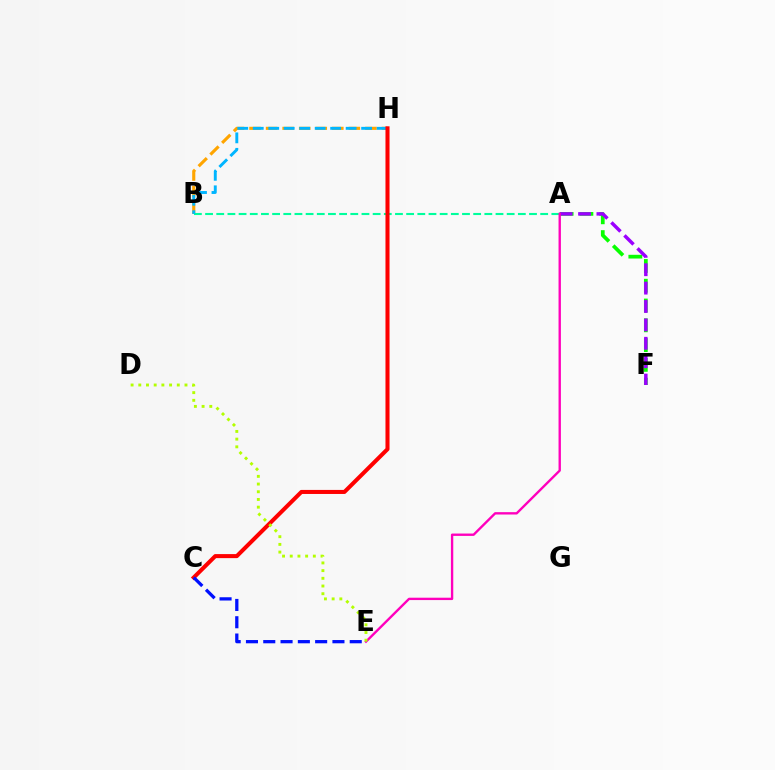{('B', 'H'): [{'color': '#ffa500', 'line_style': 'dashed', 'thickness': 2.25}, {'color': '#00b5ff', 'line_style': 'dashed', 'thickness': 2.1}], ('A', 'F'): [{'color': '#08ff00', 'line_style': 'dashed', 'thickness': 2.69}, {'color': '#9b00ff', 'line_style': 'dashed', 'thickness': 2.5}], ('A', 'B'): [{'color': '#00ff9d', 'line_style': 'dashed', 'thickness': 1.52}], ('C', 'H'): [{'color': '#ff0000', 'line_style': 'solid', 'thickness': 2.91}], ('A', 'E'): [{'color': '#ff00bd', 'line_style': 'solid', 'thickness': 1.7}], ('D', 'E'): [{'color': '#b3ff00', 'line_style': 'dotted', 'thickness': 2.09}], ('C', 'E'): [{'color': '#0010ff', 'line_style': 'dashed', 'thickness': 2.35}]}